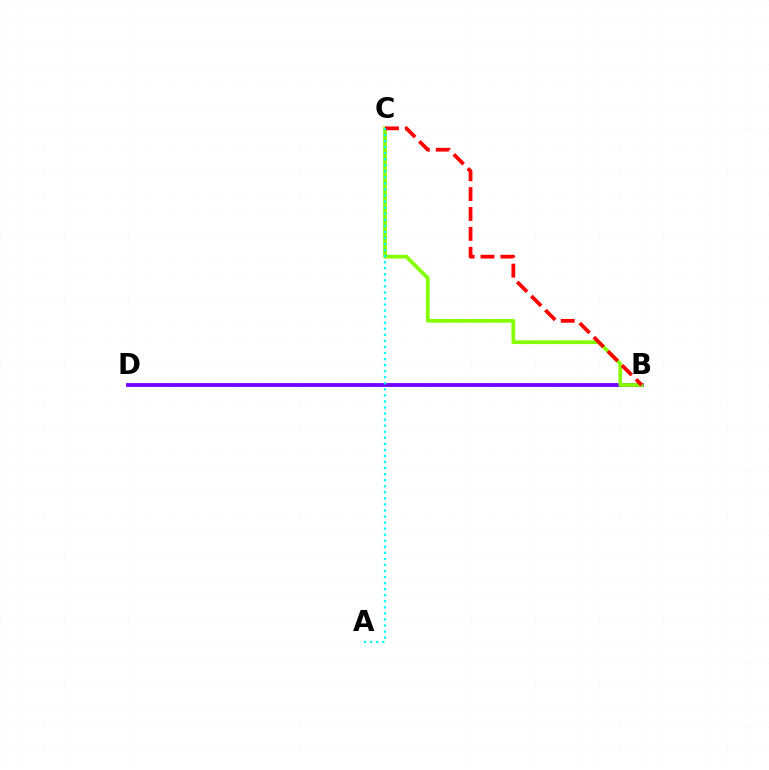{('B', 'D'): [{'color': '#7200ff', 'line_style': 'solid', 'thickness': 2.75}], ('B', 'C'): [{'color': '#84ff00', 'line_style': 'solid', 'thickness': 2.69}, {'color': '#ff0000', 'line_style': 'dashed', 'thickness': 2.7}], ('A', 'C'): [{'color': '#00fff6', 'line_style': 'dotted', 'thickness': 1.65}]}